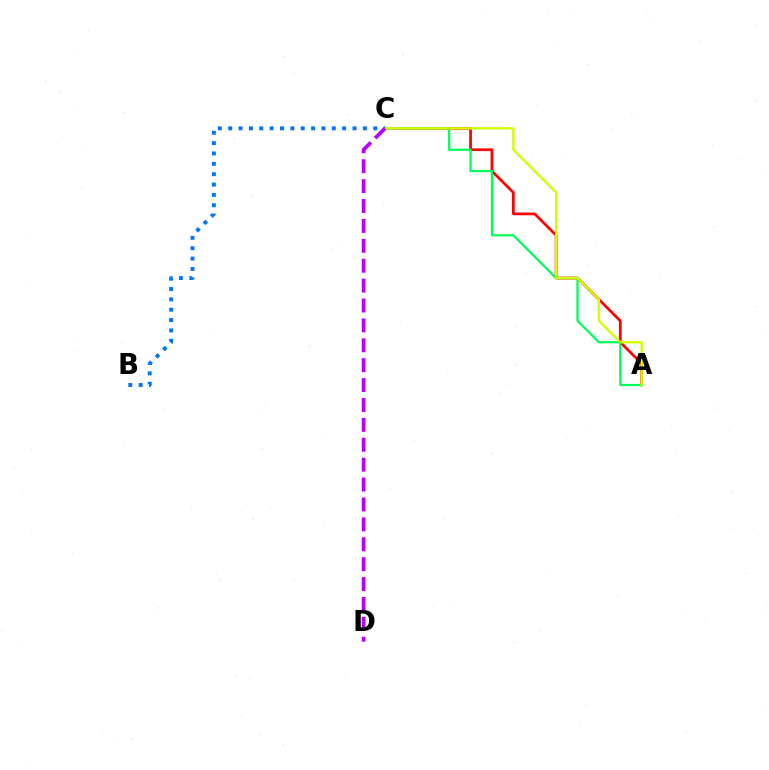{('A', 'C'): [{'color': '#ff0000', 'line_style': 'solid', 'thickness': 1.97}, {'color': '#00ff5c', 'line_style': 'solid', 'thickness': 1.61}, {'color': '#d1ff00', 'line_style': 'solid', 'thickness': 1.71}], ('B', 'C'): [{'color': '#0074ff', 'line_style': 'dotted', 'thickness': 2.81}], ('C', 'D'): [{'color': '#b900ff', 'line_style': 'dashed', 'thickness': 2.7}]}